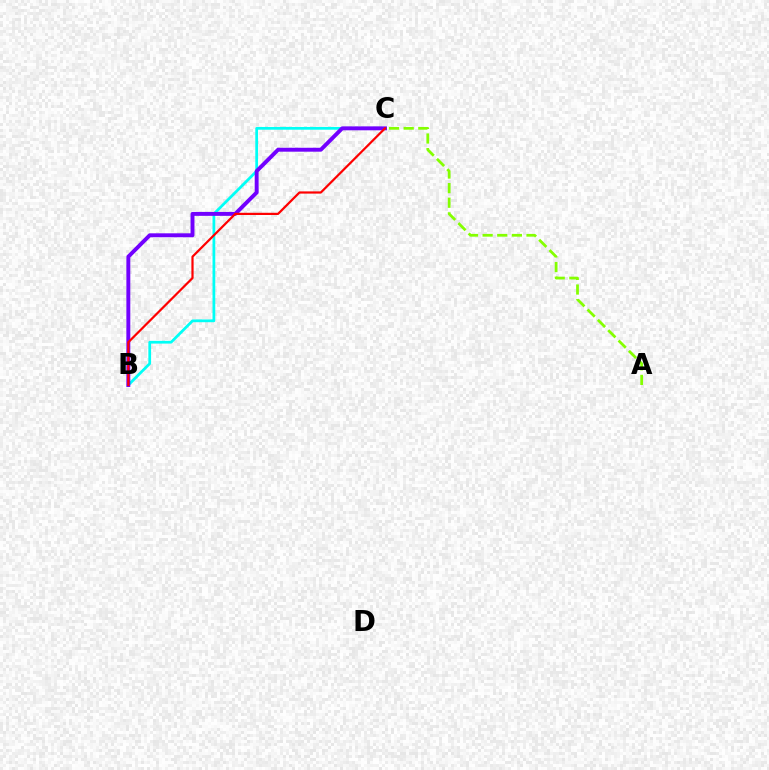{('B', 'C'): [{'color': '#00fff6', 'line_style': 'solid', 'thickness': 1.98}, {'color': '#7200ff', 'line_style': 'solid', 'thickness': 2.83}, {'color': '#ff0000', 'line_style': 'solid', 'thickness': 1.59}], ('A', 'C'): [{'color': '#84ff00', 'line_style': 'dashed', 'thickness': 1.99}]}